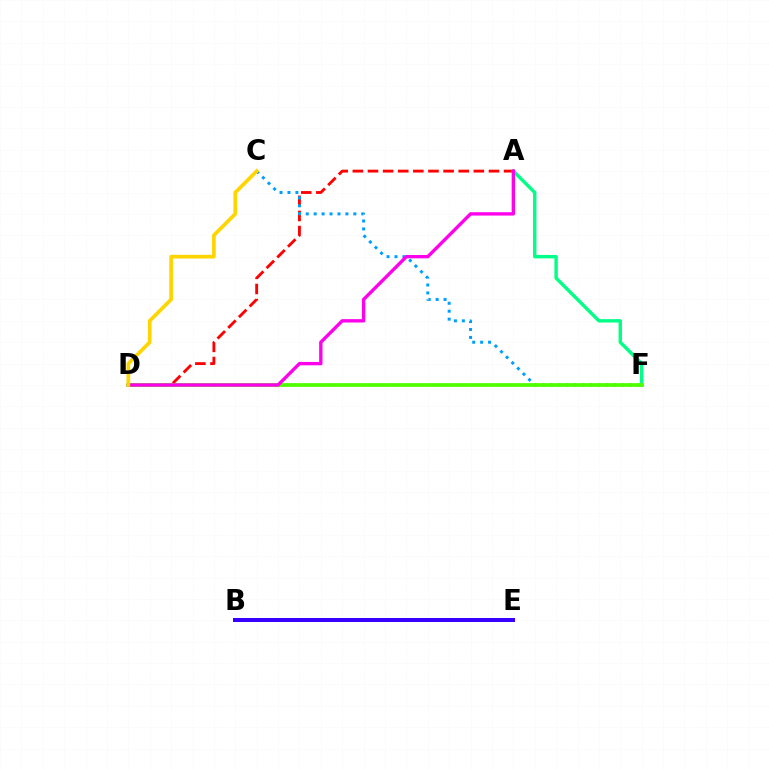{('A', 'D'): [{'color': '#ff0000', 'line_style': 'dashed', 'thickness': 2.05}, {'color': '#ff00ed', 'line_style': 'solid', 'thickness': 2.42}], ('C', 'F'): [{'color': '#009eff', 'line_style': 'dotted', 'thickness': 2.16}], ('A', 'F'): [{'color': '#00ff86', 'line_style': 'solid', 'thickness': 2.44}], ('D', 'F'): [{'color': '#4fff00', 'line_style': 'solid', 'thickness': 2.69}], ('B', 'E'): [{'color': '#3700ff', 'line_style': 'solid', 'thickness': 2.88}], ('C', 'D'): [{'color': '#ffd500', 'line_style': 'solid', 'thickness': 2.66}]}